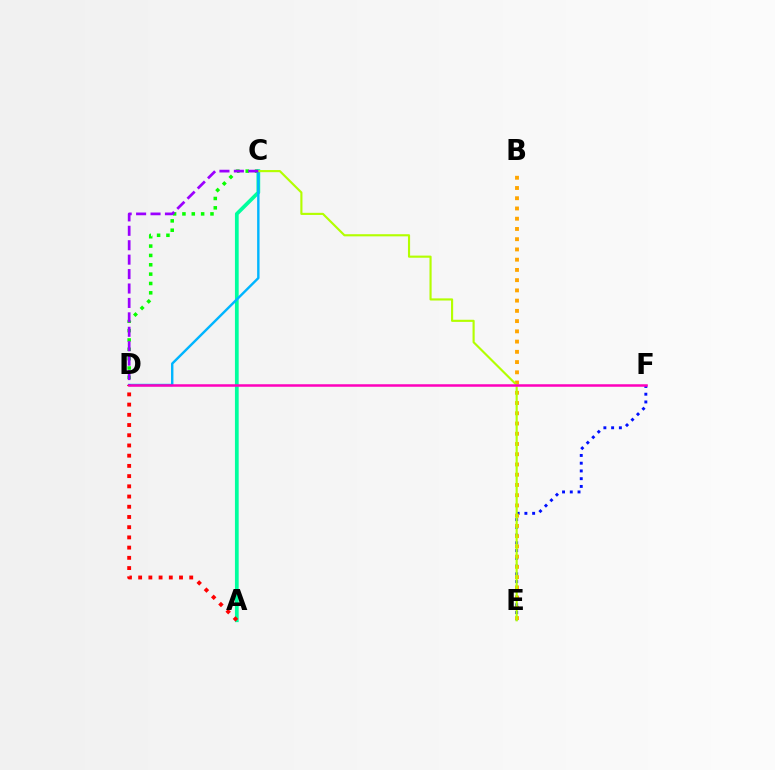{('C', 'D'): [{'color': '#08ff00', 'line_style': 'dotted', 'thickness': 2.54}, {'color': '#00b5ff', 'line_style': 'solid', 'thickness': 1.74}, {'color': '#9b00ff', 'line_style': 'dashed', 'thickness': 1.96}], ('A', 'C'): [{'color': '#00ff9d', 'line_style': 'solid', 'thickness': 2.69}], ('E', 'F'): [{'color': '#0010ff', 'line_style': 'dotted', 'thickness': 2.1}], ('B', 'E'): [{'color': '#ffa500', 'line_style': 'dotted', 'thickness': 2.78}], ('C', 'E'): [{'color': '#b3ff00', 'line_style': 'solid', 'thickness': 1.54}], ('A', 'D'): [{'color': '#ff0000', 'line_style': 'dotted', 'thickness': 2.78}], ('D', 'F'): [{'color': '#ff00bd', 'line_style': 'solid', 'thickness': 1.81}]}